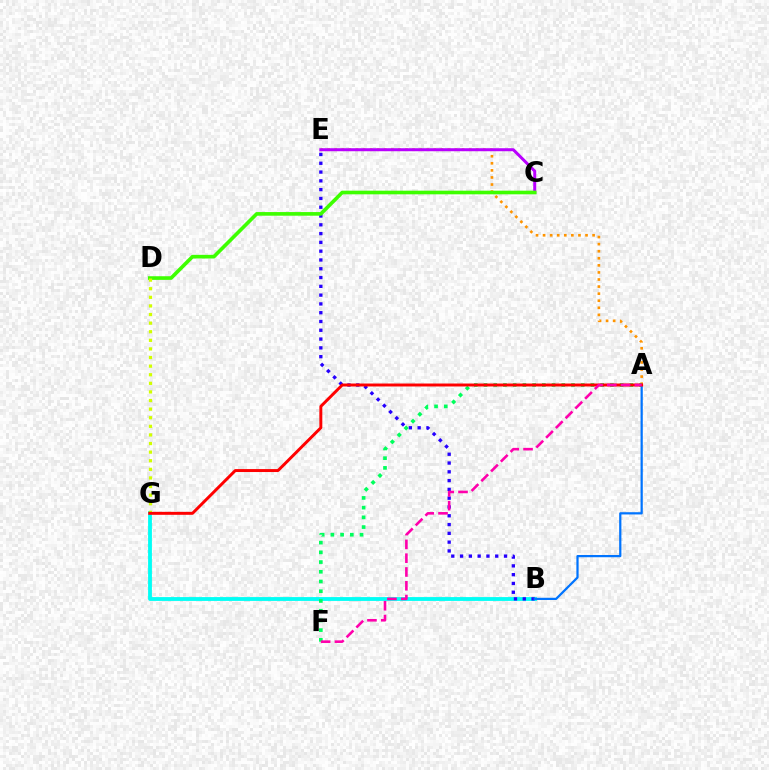{('B', 'G'): [{'color': '#00fff6', 'line_style': 'solid', 'thickness': 2.75}], ('B', 'E'): [{'color': '#2500ff', 'line_style': 'dotted', 'thickness': 2.39}], ('A', 'E'): [{'color': '#ff9400', 'line_style': 'dotted', 'thickness': 1.92}], ('C', 'E'): [{'color': '#b900ff', 'line_style': 'solid', 'thickness': 2.16}], ('C', 'D'): [{'color': '#3dff00', 'line_style': 'solid', 'thickness': 2.62}], ('A', 'F'): [{'color': '#00ff5c', 'line_style': 'dotted', 'thickness': 2.64}, {'color': '#ff00ac', 'line_style': 'dashed', 'thickness': 1.87}], ('D', 'G'): [{'color': '#d1ff00', 'line_style': 'dotted', 'thickness': 2.34}], ('A', 'B'): [{'color': '#0074ff', 'line_style': 'solid', 'thickness': 1.61}], ('A', 'G'): [{'color': '#ff0000', 'line_style': 'solid', 'thickness': 2.13}]}